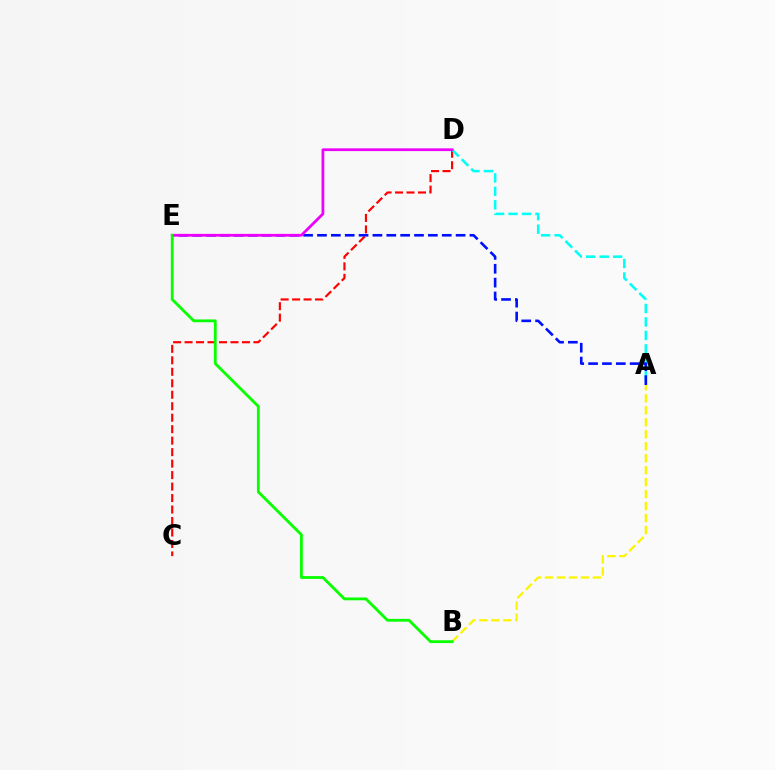{('C', 'D'): [{'color': '#ff0000', 'line_style': 'dashed', 'thickness': 1.56}], ('A', 'D'): [{'color': '#00fff6', 'line_style': 'dashed', 'thickness': 1.83}], ('A', 'E'): [{'color': '#0010ff', 'line_style': 'dashed', 'thickness': 1.88}], ('A', 'B'): [{'color': '#fcf500', 'line_style': 'dashed', 'thickness': 1.63}], ('D', 'E'): [{'color': '#ee00ff', 'line_style': 'solid', 'thickness': 1.98}], ('B', 'E'): [{'color': '#08ff00', 'line_style': 'solid', 'thickness': 2.02}]}